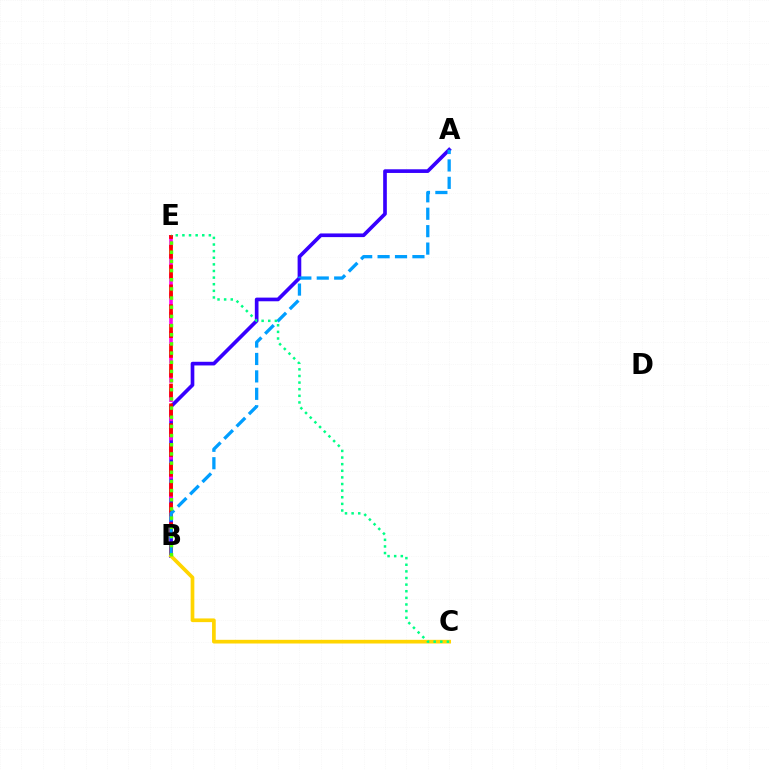{('A', 'B'): [{'color': '#3700ff', 'line_style': 'solid', 'thickness': 2.64}, {'color': '#009eff', 'line_style': 'dashed', 'thickness': 2.37}], ('B', 'E'): [{'color': '#ff00ed', 'line_style': 'dashed', 'thickness': 2.61}, {'color': '#ff0000', 'line_style': 'dashed', 'thickness': 2.69}, {'color': '#4fff00', 'line_style': 'dotted', 'thickness': 2.49}], ('B', 'C'): [{'color': '#ffd500', 'line_style': 'solid', 'thickness': 2.66}], ('C', 'E'): [{'color': '#00ff86', 'line_style': 'dotted', 'thickness': 1.8}]}